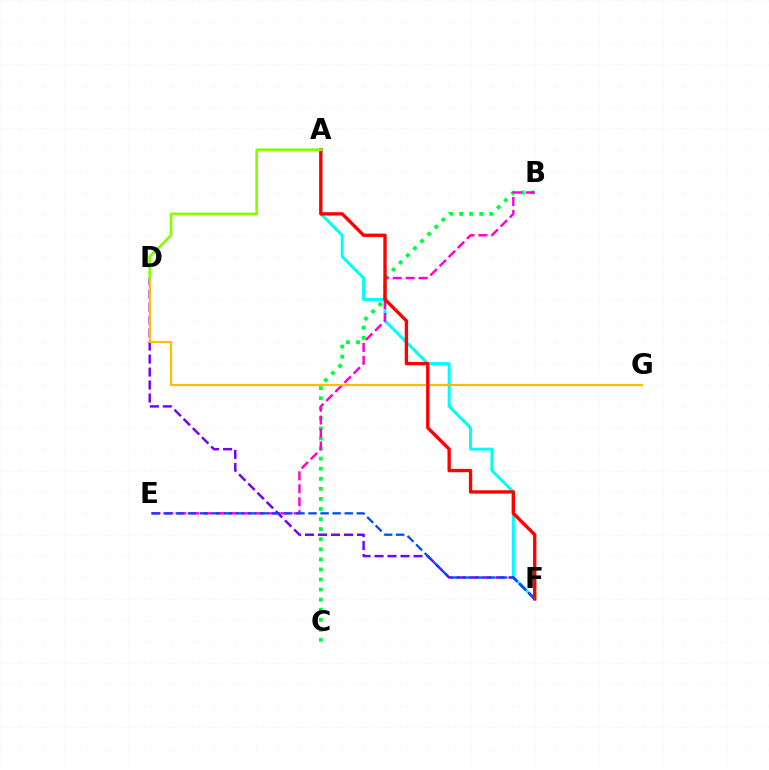{('B', 'C'): [{'color': '#00ff39', 'line_style': 'dotted', 'thickness': 2.74}], ('A', 'F'): [{'color': '#00fff6', 'line_style': 'solid', 'thickness': 2.16}, {'color': '#ff0000', 'line_style': 'solid', 'thickness': 2.41}], ('B', 'E'): [{'color': '#ff00cf', 'line_style': 'dashed', 'thickness': 1.76}], ('D', 'F'): [{'color': '#7200ff', 'line_style': 'dashed', 'thickness': 1.76}], ('E', 'F'): [{'color': '#004bff', 'line_style': 'dashed', 'thickness': 1.64}], ('D', 'G'): [{'color': '#ffbd00', 'line_style': 'solid', 'thickness': 1.59}], ('A', 'D'): [{'color': '#84ff00', 'line_style': 'solid', 'thickness': 1.91}]}